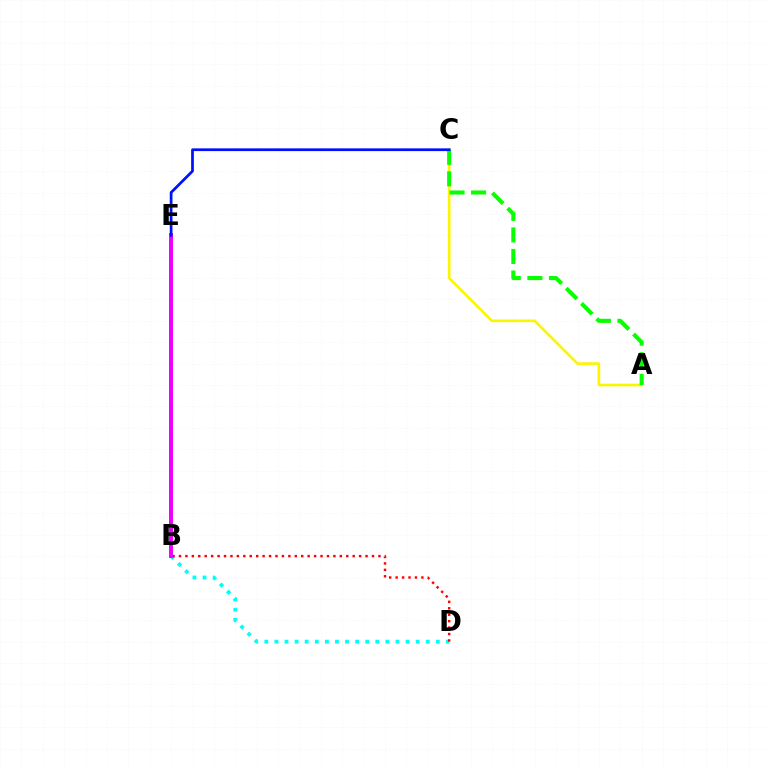{('B', 'D'): [{'color': '#00fff6', 'line_style': 'dotted', 'thickness': 2.74}, {'color': '#ff0000', 'line_style': 'dotted', 'thickness': 1.75}], ('B', 'E'): [{'color': '#ee00ff', 'line_style': 'solid', 'thickness': 2.84}], ('A', 'C'): [{'color': '#fcf500', 'line_style': 'solid', 'thickness': 1.91}, {'color': '#08ff00', 'line_style': 'dashed', 'thickness': 2.93}], ('C', 'E'): [{'color': '#0010ff', 'line_style': 'solid', 'thickness': 1.97}]}